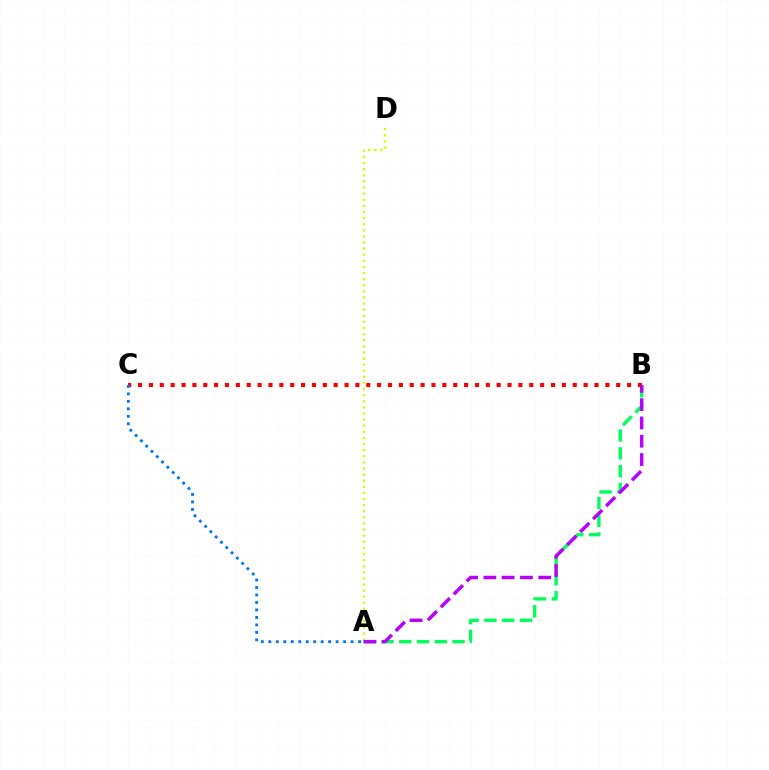{('B', 'C'): [{'color': '#ff0000', 'line_style': 'dotted', 'thickness': 2.95}], ('A', 'D'): [{'color': '#d1ff00', 'line_style': 'dotted', 'thickness': 1.66}], ('A', 'B'): [{'color': '#00ff5c', 'line_style': 'dashed', 'thickness': 2.41}, {'color': '#b900ff', 'line_style': 'dashed', 'thickness': 2.49}], ('A', 'C'): [{'color': '#0074ff', 'line_style': 'dotted', 'thickness': 2.03}]}